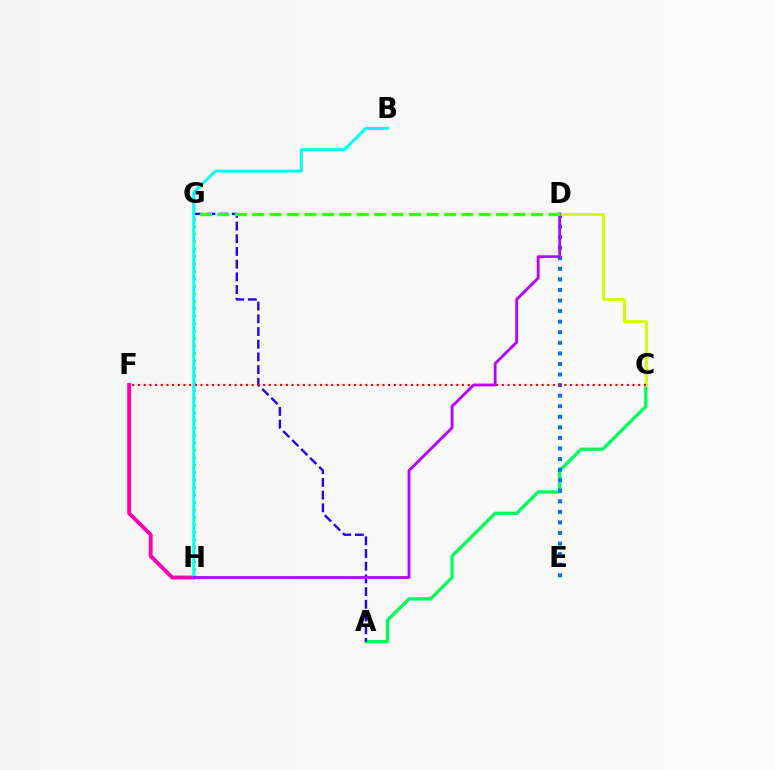{('G', 'H'): [{'color': '#ff9400', 'line_style': 'dotted', 'thickness': 2.03}], ('A', 'C'): [{'color': '#00ff5c', 'line_style': 'solid', 'thickness': 2.39}], ('A', 'G'): [{'color': '#2500ff', 'line_style': 'dashed', 'thickness': 1.73}], ('D', 'E'): [{'color': '#0074ff', 'line_style': 'dotted', 'thickness': 2.87}], ('C', 'D'): [{'color': '#d1ff00', 'line_style': 'solid', 'thickness': 2.08}], ('C', 'F'): [{'color': '#ff0000', 'line_style': 'dotted', 'thickness': 1.54}], ('F', 'H'): [{'color': '#ff00ac', 'line_style': 'solid', 'thickness': 2.8}], ('B', 'H'): [{'color': '#00fff6', 'line_style': 'solid', 'thickness': 2.14}], ('D', 'H'): [{'color': '#b900ff', 'line_style': 'solid', 'thickness': 2.02}], ('D', 'G'): [{'color': '#3dff00', 'line_style': 'dashed', 'thickness': 2.37}]}